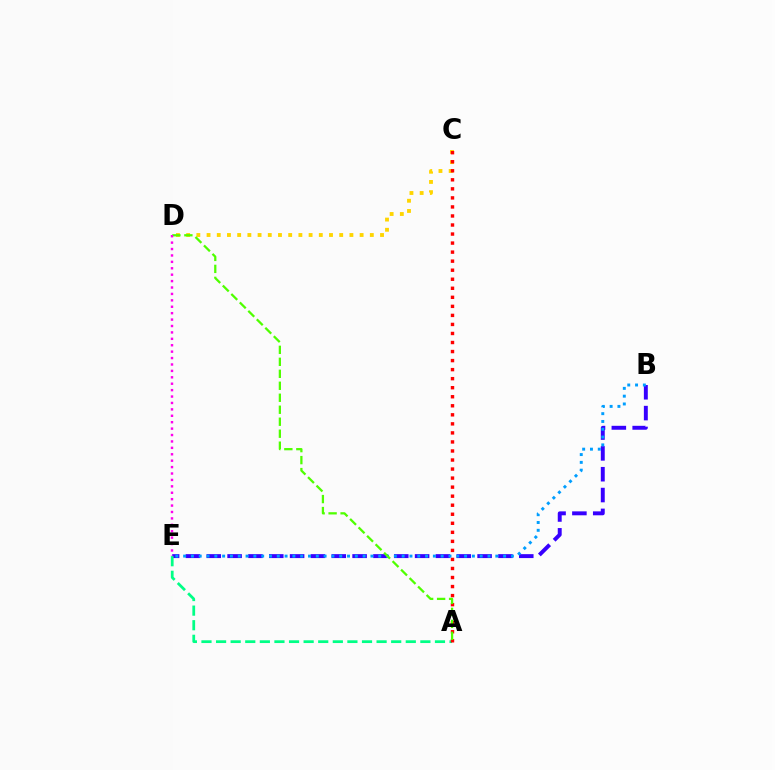{('C', 'D'): [{'color': '#ffd500', 'line_style': 'dotted', 'thickness': 2.77}], ('B', 'E'): [{'color': '#3700ff', 'line_style': 'dashed', 'thickness': 2.83}, {'color': '#009eff', 'line_style': 'dotted', 'thickness': 2.12}], ('A', 'E'): [{'color': '#00ff86', 'line_style': 'dashed', 'thickness': 1.98}], ('A', 'C'): [{'color': '#ff0000', 'line_style': 'dotted', 'thickness': 2.46}], ('A', 'D'): [{'color': '#4fff00', 'line_style': 'dashed', 'thickness': 1.63}], ('D', 'E'): [{'color': '#ff00ed', 'line_style': 'dotted', 'thickness': 1.74}]}